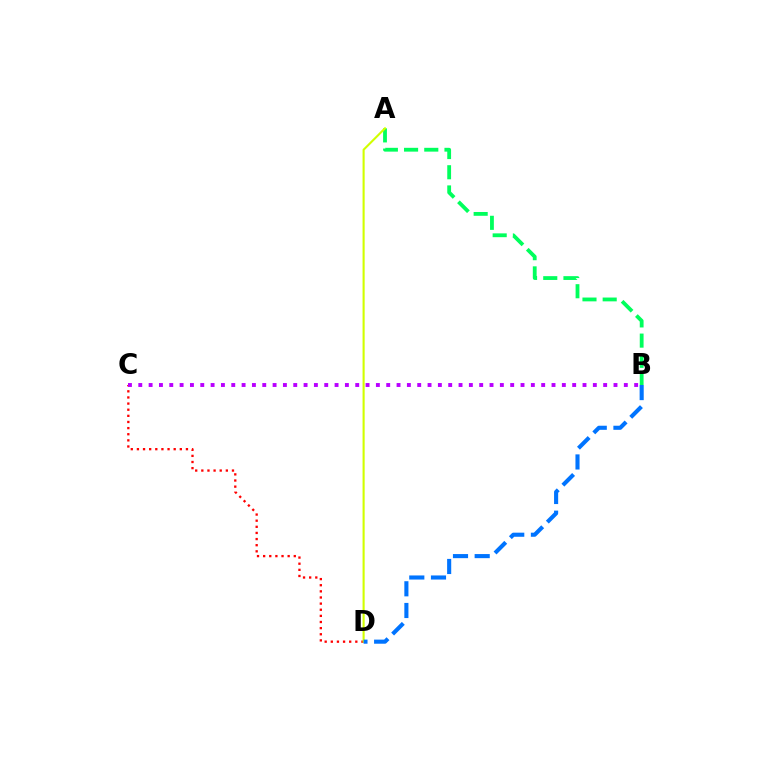{('A', 'B'): [{'color': '#00ff5c', 'line_style': 'dashed', 'thickness': 2.74}], ('C', 'D'): [{'color': '#ff0000', 'line_style': 'dotted', 'thickness': 1.67}], ('A', 'D'): [{'color': '#d1ff00', 'line_style': 'solid', 'thickness': 1.52}], ('B', 'C'): [{'color': '#b900ff', 'line_style': 'dotted', 'thickness': 2.81}], ('B', 'D'): [{'color': '#0074ff', 'line_style': 'dashed', 'thickness': 2.95}]}